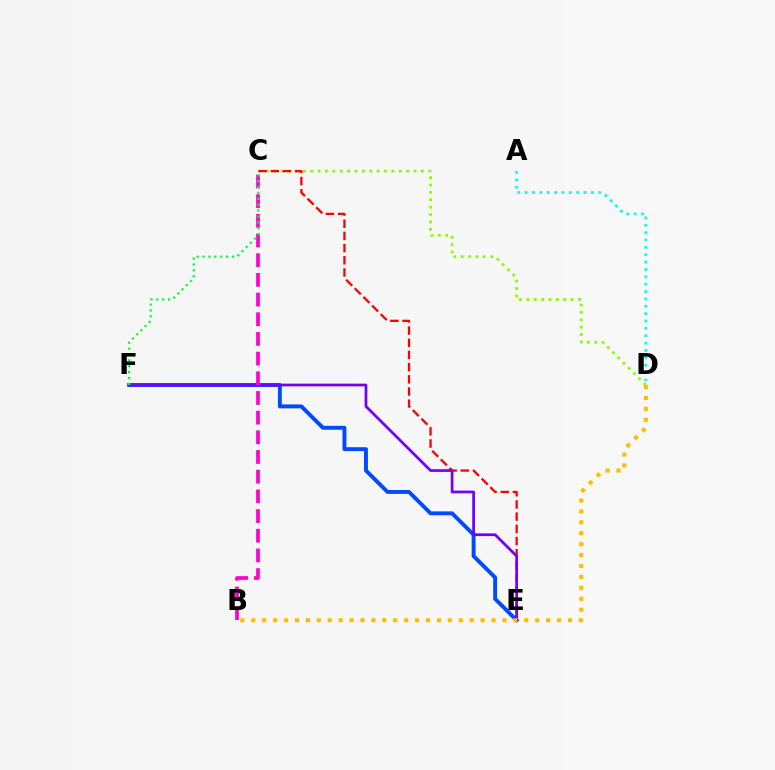{('E', 'F'): [{'color': '#004bff', 'line_style': 'solid', 'thickness': 2.82}, {'color': '#7200ff', 'line_style': 'solid', 'thickness': 1.96}], ('C', 'D'): [{'color': '#84ff00', 'line_style': 'dotted', 'thickness': 2.0}], ('C', 'E'): [{'color': '#ff0000', 'line_style': 'dashed', 'thickness': 1.66}], ('A', 'D'): [{'color': '#00fff6', 'line_style': 'dotted', 'thickness': 2.0}], ('B', 'C'): [{'color': '#ff00cf', 'line_style': 'dashed', 'thickness': 2.67}], ('B', 'D'): [{'color': '#ffbd00', 'line_style': 'dotted', 'thickness': 2.97}], ('C', 'F'): [{'color': '#00ff39', 'line_style': 'dotted', 'thickness': 1.6}]}